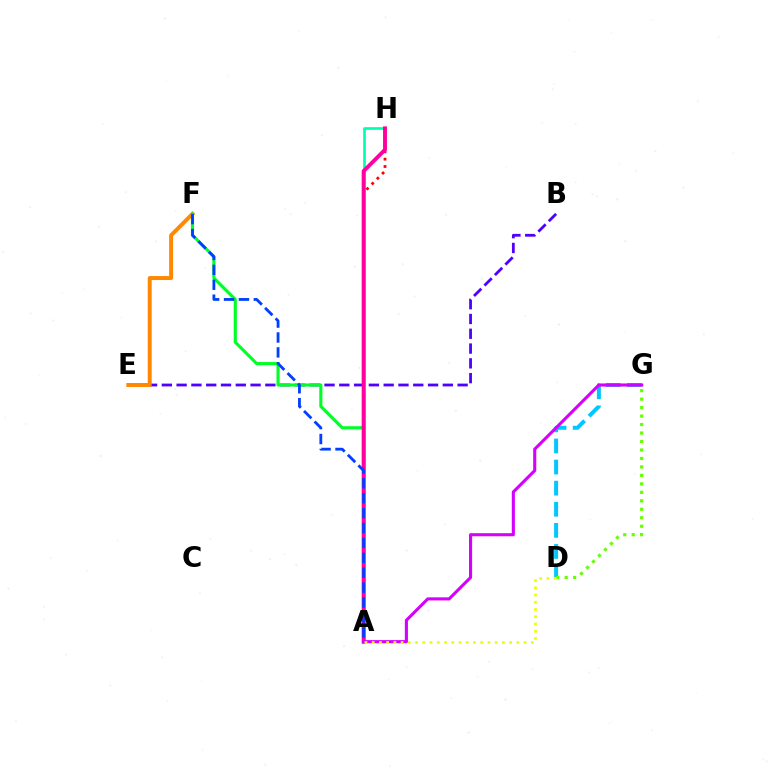{('B', 'E'): [{'color': '#4f00ff', 'line_style': 'dashed', 'thickness': 2.01}], ('E', 'F'): [{'color': '#ff8800', 'line_style': 'solid', 'thickness': 2.85}], ('A', 'H'): [{'color': '#00ffaf', 'line_style': 'solid', 'thickness': 1.94}, {'color': '#ff0000', 'line_style': 'dotted', 'thickness': 2.0}, {'color': '#ff00a0', 'line_style': 'solid', 'thickness': 2.79}], ('A', 'F'): [{'color': '#00ff27', 'line_style': 'solid', 'thickness': 2.25}, {'color': '#003fff', 'line_style': 'dashed', 'thickness': 2.03}], ('D', 'G'): [{'color': '#00c7ff', 'line_style': 'dashed', 'thickness': 2.87}, {'color': '#66ff00', 'line_style': 'dotted', 'thickness': 2.3}], ('A', 'G'): [{'color': '#d600ff', 'line_style': 'solid', 'thickness': 2.23}], ('A', 'D'): [{'color': '#eeff00', 'line_style': 'dotted', 'thickness': 1.97}]}